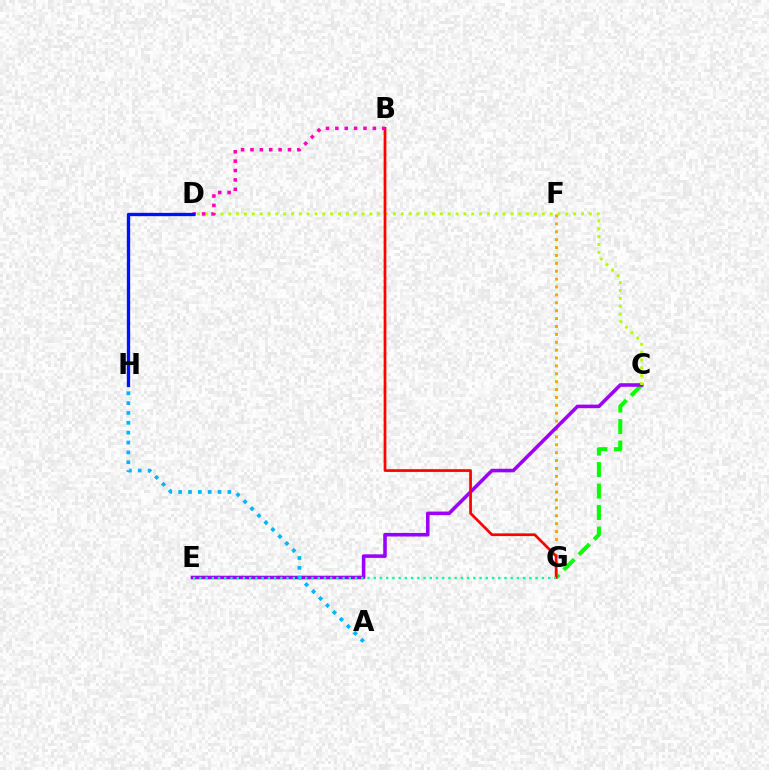{('F', 'G'): [{'color': '#ffa500', 'line_style': 'dotted', 'thickness': 2.14}], ('C', 'G'): [{'color': '#08ff00', 'line_style': 'dashed', 'thickness': 2.92}], ('C', 'E'): [{'color': '#9b00ff', 'line_style': 'solid', 'thickness': 2.57}], ('A', 'H'): [{'color': '#00b5ff', 'line_style': 'dotted', 'thickness': 2.68}], ('C', 'D'): [{'color': '#b3ff00', 'line_style': 'dotted', 'thickness': 2.13}], ('B', 'G'): [{'color': '#ff0000', 'line_style': 'solid', 'thickness': 1.96}], ('B', 'D'): [{'color': '#ff00bd', 'line_style': 'dotted', 'thickness': 2.55}], ('D', 'H'): [{'color': '#0010ff', 'line_style': 'solid', 'thickness': 2.38}], ('E', 'G'): [{'color': '#00ff9d', 'line_style': 'dotted', 'thickness': 1.69}]}